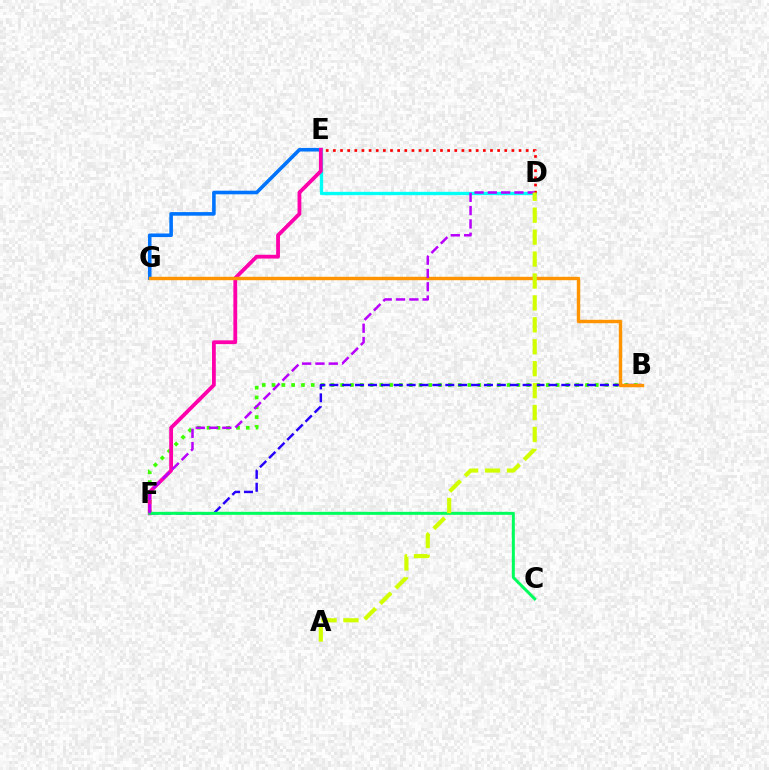{('B', 'F'): [{'color': '#3dff00', 'line_style': 'dotted', 'thickness': 2.66}, {'color': '#2500ff', 'line_style': 'dashed', 'thickness': 1.75}], ('E', 'G'): [{'color': '#0074ff', 'line_style': 'solid', 'thickness': 2.59}], ('D', 'E'): [{'color': '#00fff6', 'line_style': 'solid', 'thickness': 2.38}, {'color': '#ff0000', 'line_style': 'dotted', 'thickness': 1.94}], ('E', 'F'): [{'color': '#ff00ac', 'line_style': 'solid', 'thickness': 2.73}], ('B', 'G'): [{'color': '#ff9400', 'line_style': 'solid', 'thickness': 2.45}], ('C', 'F'): [{'color': '#00ff5c', 'line_style': 'solid', 'thickness': 2.15}], ('D', 'F'): [{'color': '#b900ff', 'line_style': 'dashed', 'thickness': 1.81}], ('A', 'D'): [{'color': '#d1ff00', 'line_style': 'dashed', 'thickness': 2.98}]}